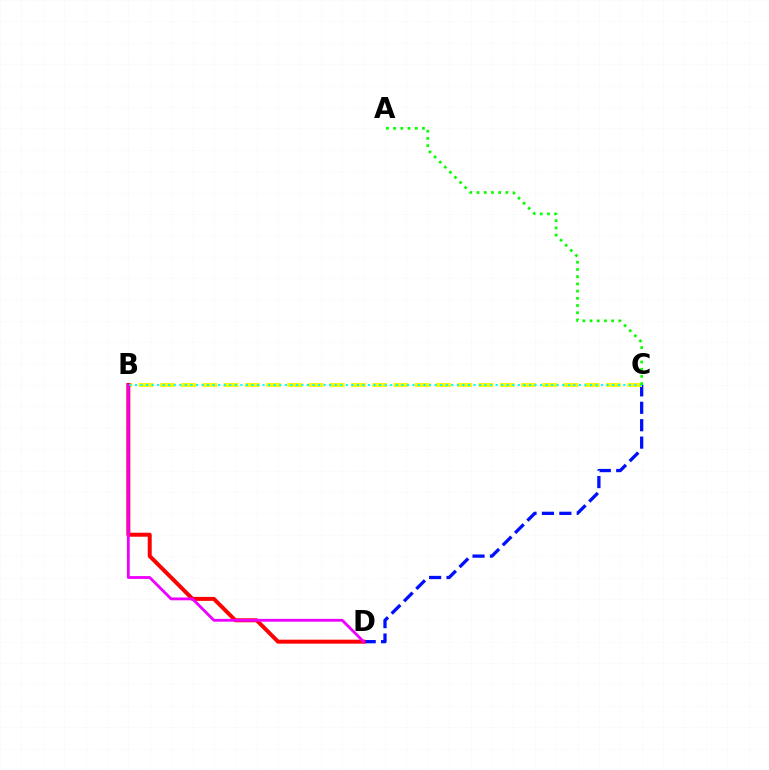{('C', 'D'): [{'color': '#0010ff', 'line_style': 'dashed', 'thickness': 2.37}], ('B', 'C'): [{'color': '#fcf500', 'line_style': 'dashed', 'thickness': 2.89}, {'color': '#00fff6', 'line_style': 'dotted', 'thickness': 1.51}], ('B', 'D'): [{'color': '#ff0000', 'line_style': 'solid', 'thickness': 2.86}, {'color': '#ee00ff', 'line_style': 'solid', 'thickness': 2.03}], ('A', 'C'): [{'color': '#08ff00', 'line_style': 'dotted', 'thickness': 1.96}]}